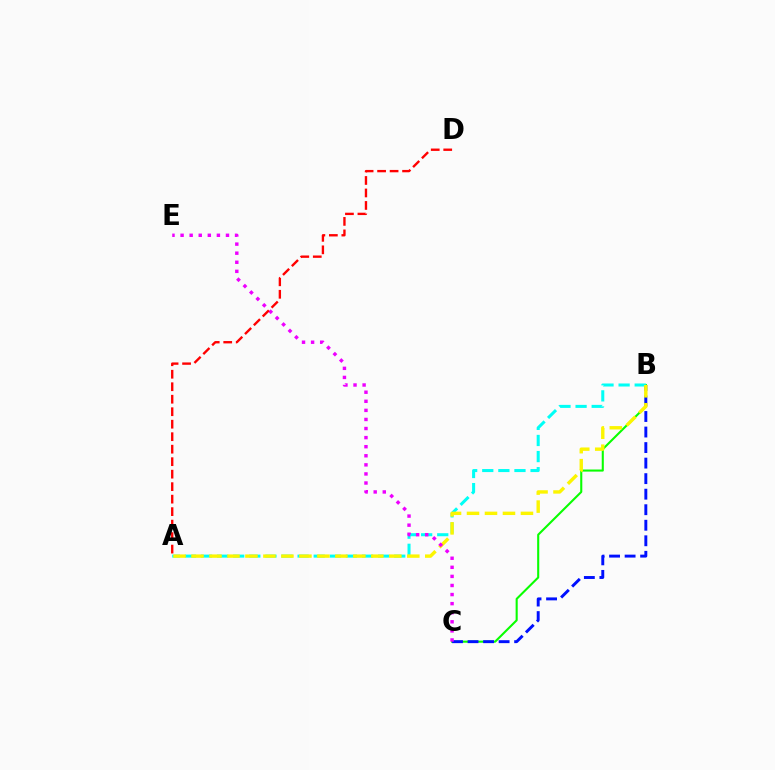{('B', 'C'): [{'color': '#08ff00', 'line_style': 'solid', 'thickness': 1.5}, {'color': '#0010ff', 'line_style': 'dashed', 'thickness': 2.11}], ('A', 'B'): [{'color': '#00fff6', 'line_style': 'dashed', 'thickness': 2.19}, {'color': '#fcf500', 'line_style': 'dashed', 'thickness': 2.44}], ('C', 'E'): [{'color': '#ee00ff', 'line_style': 'dotted', 'thickness': 2.47}], ('A', 'D'): [{'color': '#ff0000', 'line_style': 'dashed', 'thickness': 1.7}]}